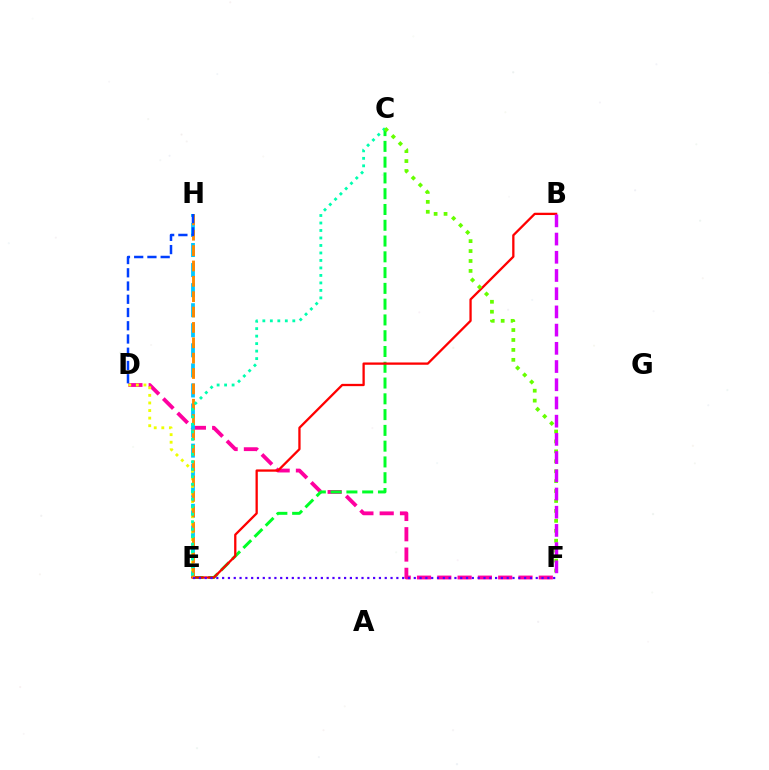{('D', 'F'): [{'color': '#ff00a0', 'line_style': 'dashed', 'thickness': 2.76}], ('C', 'E'): [{'color': '#00ff27', 'line_style': 'dashed', 'thickness': 2.14}, {'color': '#00ffaf', 'line_style': 'dotted', 'thickness': 2.03}], ('E', 'H'): [{'color': '#00c7ff', 'line_style': 'dashed', 'thickness': 2.73}, {'color': '#ff8800', 'line_style': 'dashed', 'thickness': 2.09}], ('D', 'E'): [{'color': '#eeff00', 'line_style': 'dotted', 'thickness': 2.06}], ('B', 'E'): [{'color': '#ff0000', 'line_style': 'solid', 'thickness': 1.65}], ('C', 'F'): [{'color': '#66ff00', 'line_style': 'dotted', 'thickness': 2.7}], ('B', 'F'): [{'color': '#d600ff', 'line_style': 'dashed', 'thickness': 2.47}], ('E', 'F'): [{'color': '#4f00ff', 'line_style': 'dotted', 'thickness': 1.58}], ('D', 'H'): [{'color': '#003fff', 'line_style': 'dashed', 'thickness': 1.8}]}